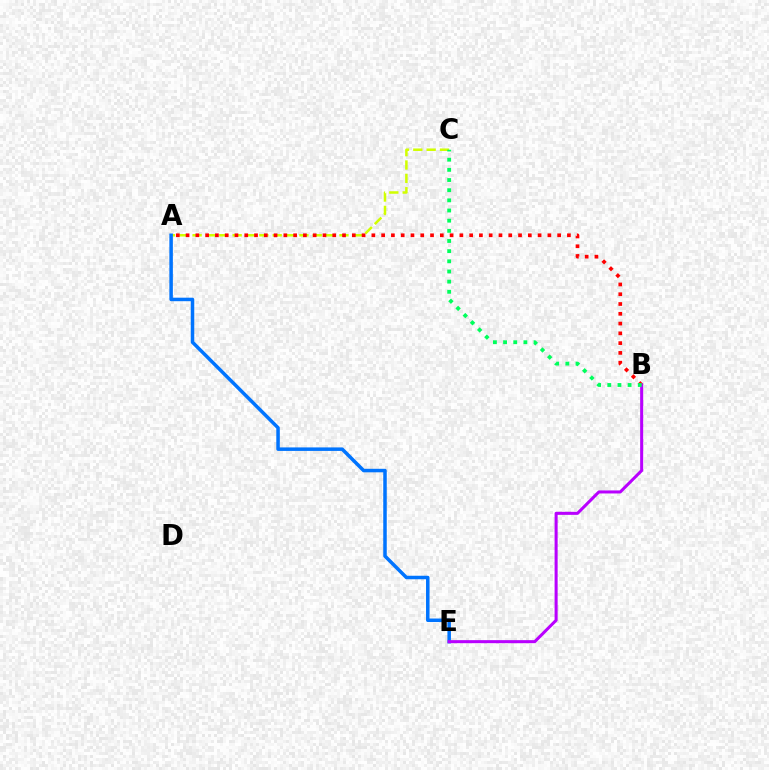{('A', 'C'): [{'color': '#d1ff00', 'line_style': 'dashed', 'thickness': 1.81}], ('A', 'E'): [{'color': '#0074ff', 'line_style': 'solid', 'thickness': 2.53}], ('A', 'B'): [{'color': '#ff0000', 'line_style': 'dotted', 'thickness': 2.66}], ('B', 'E'): [{'color': '#b900ff', 'line_style': 'solid', 'thickness': 2.19}], ('B', 'C'): [{'color': '#00ff5c', 'line_style': 'dotted', 'thickness': 2.76}]}